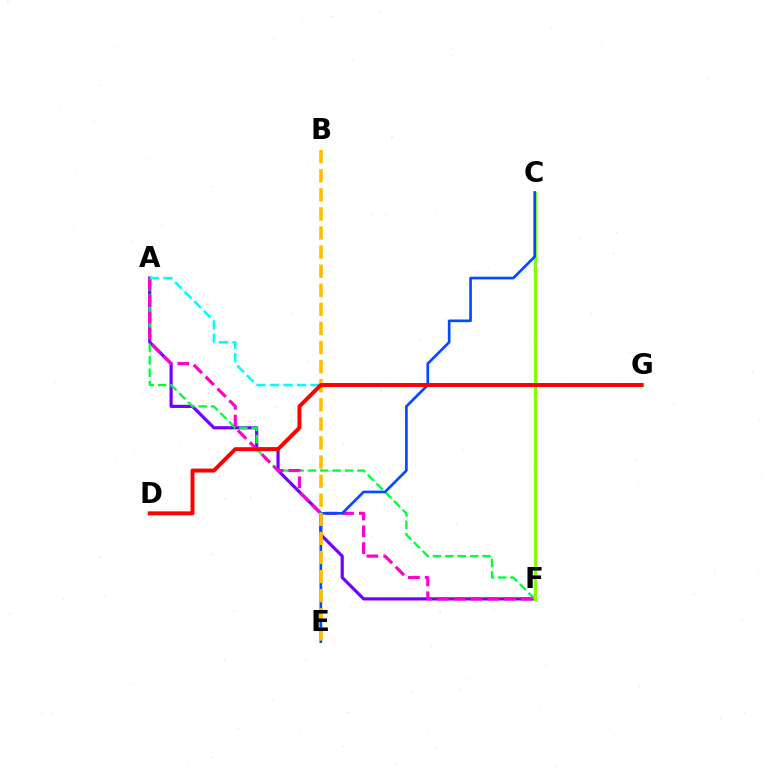{('A', 'F'): [{'color': '#7200ff', 'line_style': 'solid', 'thickness': 2.28}, {'color': '#00ff39', 'line_style': 'dashed', 'thickness': 1.68}, {'color': '#ff00cf', 'line_style': 'dashed', 'thickness': 2.28}], ('C', 'F'): [{'color': '#84ff00', 'line_style': 'solid', 'thickness': 2.35}], ('A', 'G'): [{'color': '#00fff6', 'line_style': 'dashed', 'thickness': 1.84}], ('C', 'E'): [{'color': '#004bff', 'line_style': 'solid', 'thickness': 1.92}], ('B', 'E'): [{'color': '#ffbd00', 'line_style': 'dashed', 'thickness': 2.59}], ('D', 'G'): [{'color': '#ff0000', 'line_style': 'solid', 'thickness': 2.85}]}